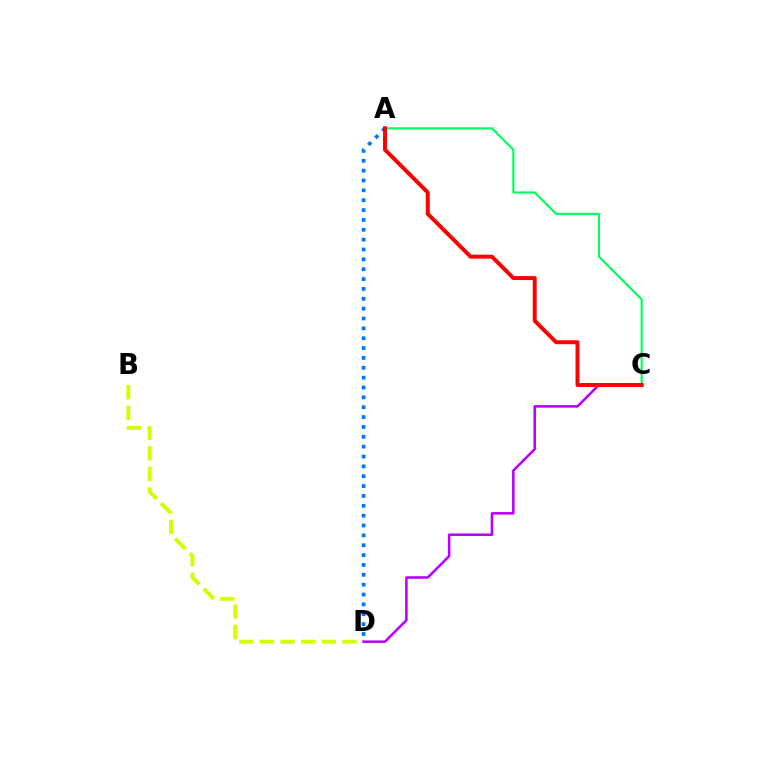{('A', 'D'): [{'color': '#0074ff', 'line_style': 'dotted', 'thickness': 2.68}], ('B', 'D'): [{'color': '#d1ff00', 'line_style': 'dashed', 'thickness': 2.8}], ('C', 'D'): [{'color': '#b900ff', 'line_style': 'solid', 'thickness': 1.83}], ('A', 'C'): [{'color': '#00ff5c', 'line_style': 'solid', 'thickness': 1.56}, {'color': '#ff0000', 'line_style': 'solid', 'thickness': 2.85}]}